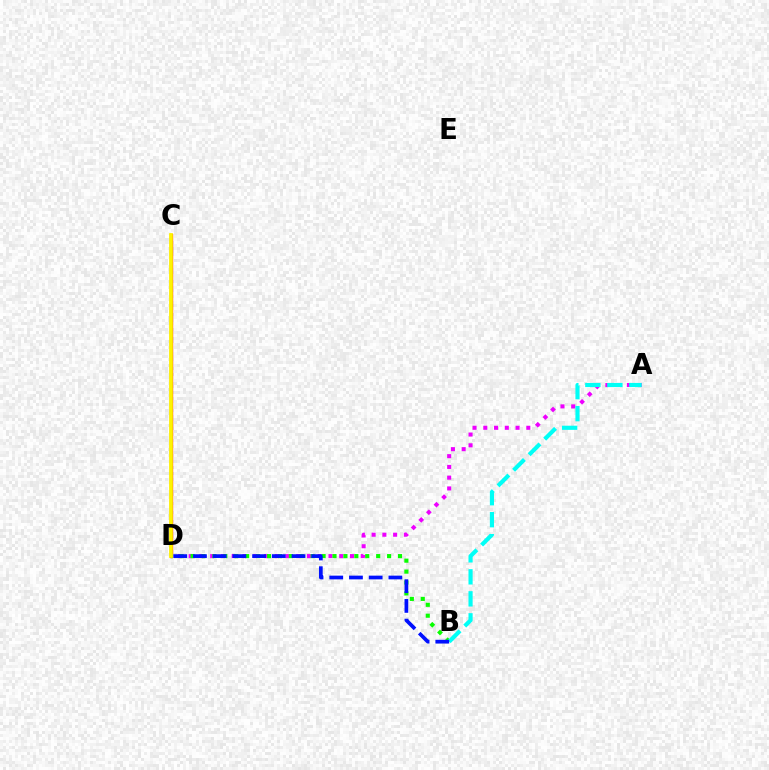{('C', 'D'): [{'color': '#ff0000', 'line_style': 'solid', 'thickness': 2.38}, {'color': '#fcf500', 'line_style': 'solid', 'thickness': 2.68}], ('A', 'D'): [{'color': '#ee00ff', 'line_style': 'dotted', 'thickness': 2.92}], ('B', 'D'): [{'color': '#08ff00', 'line_style': 'dotted', 'thickness': 2.97}, {'color': '#0010ff', 'line_style': 'dashed', 'thickness': 2.68}], ('A', 'B'): [{'color': '#00fff6', 'line_style': 'dashed', 'thickness': 2.99}]}